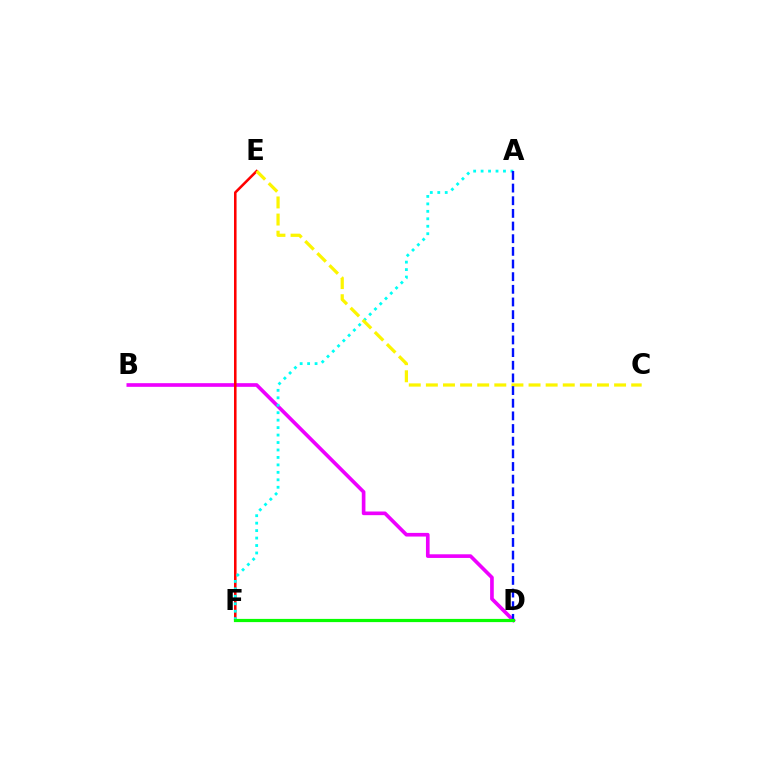{('B', 'D'): [{'color': '#ee00ff', 'line_style': 'solid', 'thickness': 2.63}], ('E', 'F'): [{'color': '#ff0000', 'line_style': 'solid', 'thickness': 1.84}], ('A', 'F'): [{'color': '#00fff6', 'line_style': 'dotted', 'thickness': 2.03}], ('C', 'E'): [{'color': '#fcf500', 'line_style': 'dashed', 'thickness': 2.32}], ('A', 'D'): [{'color': '#0010ff', 'line_style': 'dashed', 'thickness': 1.72}], ('D', 'F'): [{'color': '#08ff00', 'line_style': 'solid', 'thickness': 2.31}]}